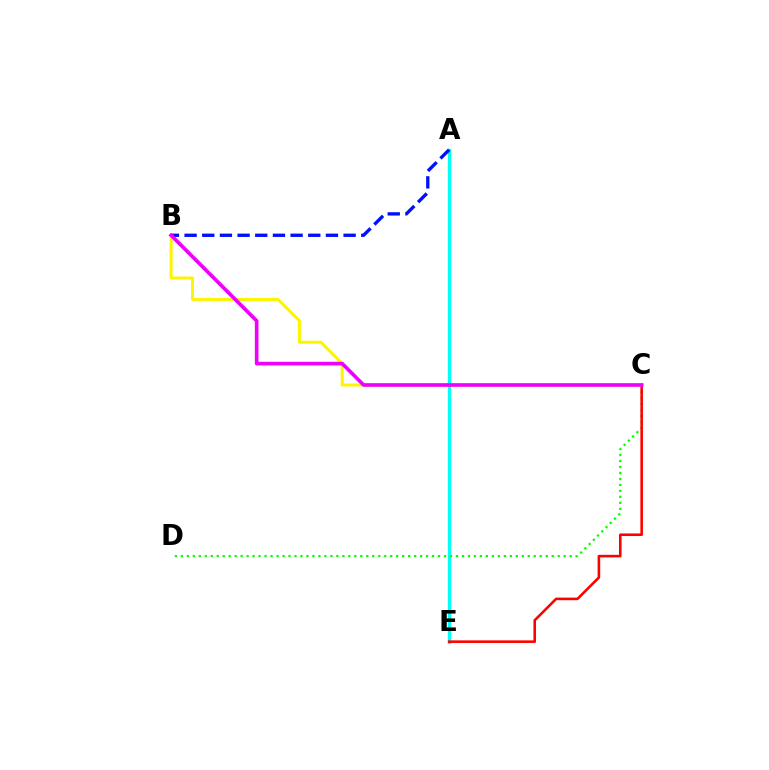{('A', 'E'): [{'color': '#00fff6', 'line_style': 'solid', 'thickness': 2.4}], ('C', 'D'): [{'color': '#08ff00', 'line_style': 'dotted', 'thickness': 1.63}], ('C', 'E'): [{'color': '#ff0000', 'line_style': 'solid', 'thickness': 1.86}], ('B', 'C'): [{'color': '#fcf500', 'line_style': 'solid', 'thickness': 2.16}, {'color': '#ee00ff', 'line_style': 'solid', 'thickness': 2.62}], ('A', 'B'): [{'color': '#0010ff', 'line_style': 'dashed', 'thickness': 2.4}]}